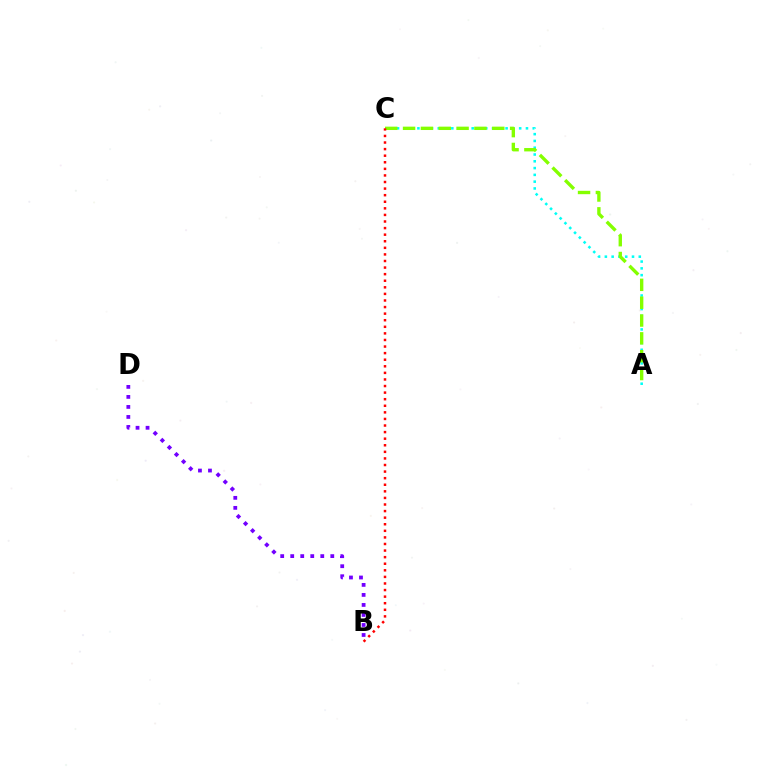{('A', 'C'): [{'color': '#00fff6', 'line_style': 'dotted', 'thickness': 1.84}, {'color': '#84ff00', 'line_style': 'dashed', 'thickness': 2.42}], ('B', 'D'): [{'color': '#7200ff', 'line_style': 'dotted', 'thickness': 2.72}], ('B', 'C'): [{'color': '#ff0000', 'line_style': 'dotted', 'thickness': 1.79}]}